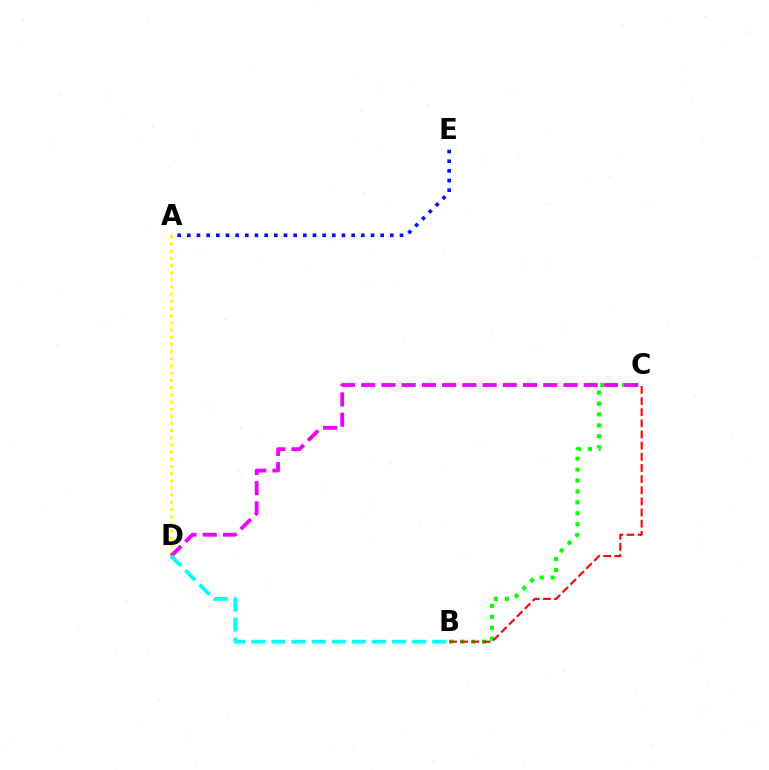{('B', 'C'): [{'color': '#08ff00', 'line_style': 'dotted', 'thickness': 2.97}, {'color': '#ff0000', 'line_style': 'dashed', 'thickness': 1.51}], ('A', 'D'): [{'color': '#fcf500', 'line_style': 'dotted', 'thickness': 1.95}], ('A', 'E'): [{'color': '#0010ff', 'line_style': 'dotted', 'thickness': 2.63}], ('C', 'D'): [{'color': '#ee00ff', 'line_style': 'dashed', 'thickness': 2.75}], ('B', 'D'): [{'color': '#00fff6', 'line_style': 'dashed', 'thickness': 2.73}]}